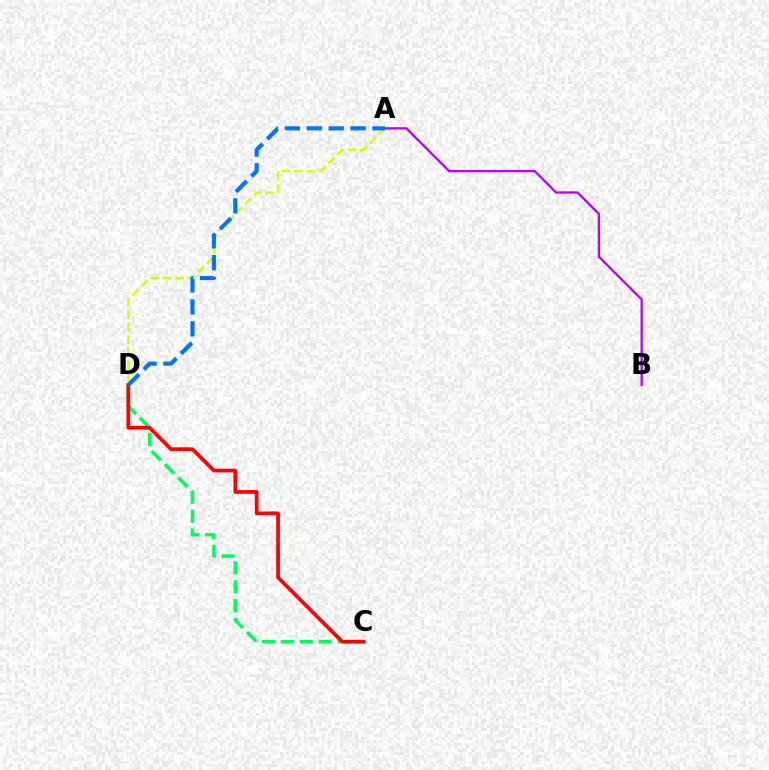{('A', 'D'): [{'color': '#d1ff00', 'line_style': 'dashed', 'thickness': 1.7}, {'color': '#0074ff', 'line_style': 'dashed', 'thickness': 2.98}], ('A', 'B'): [{'color': '#b900ff', 'line_style': 'solid', 'thickness': 1.66}], ('C', 'D'): [{'color': '#00ff5c', 'line_style': 'dashed', 'thickness': 2.57}, {'color': '#ff0000', 'line_style': 'solid', 'thickness': 2.68}]}